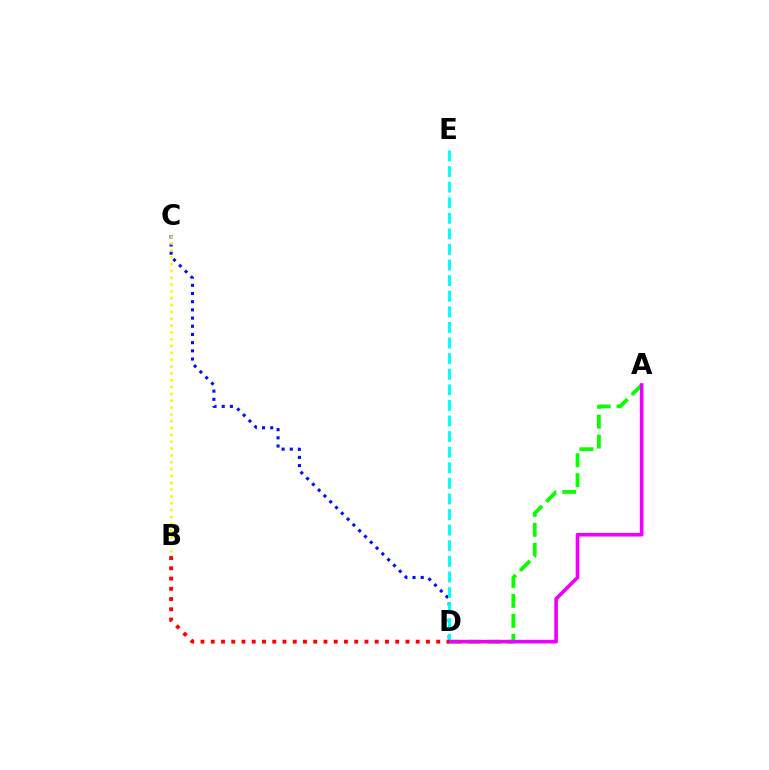{('C', 'D'): [{'color': '#0010ff', 'line_style': 'dotted', 'thickness': 2.23}], ('B', 'C'): [{'color': '#fcf500', 'line_style': 'dotted', 'thickness': 1.86}], ('A', 'D'): [{'color': '#08ff00', 'line_style': 'dashed', 'thickness': 2.71}, {'color': '#ee00ff', 'line_style': 'solid', 'thickness': 2.62}], ('D', 'E'): [{'color': '#00fff6', 'line_style': 'dashed', 'thickness': 2.12}], ('B', 'D'): [{'color': '#ff0000', 'line_style': 'dotted', 'thickness': 2.78}]}